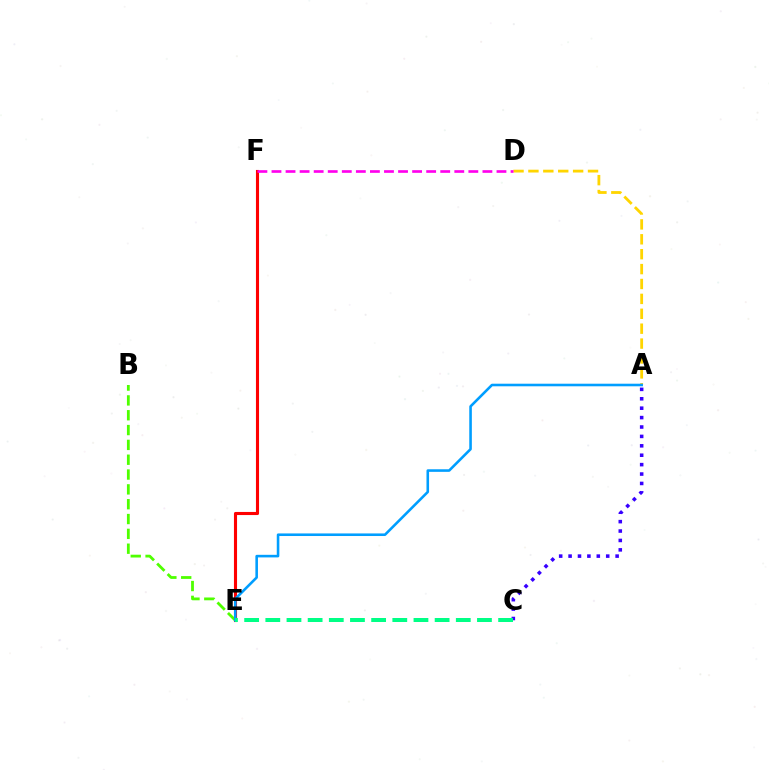{('A', 'D'): [{'color': '#ffd500', 'line_style': 'dashed', 'thickness': 2.02}], ('E', 'F'): [{'color': '#ff0000', 'line_style': 'solid', 'thickness': 2.23}], ('A', 'C'): [{'color': '#3700ff', 'line_style': 'dotted', 'thickness': 2.56}], ('D', 'F'): [{'color': '#ff00ed', 'line_style': 'dashed', 'thickness': 1.91}], ('B', 'E'): [{'color': '#4fff00', 'line_style': 'dashed', 'thickness': 2.01}], ('A', 'E'): [{'color': '#009eff', 'line_style': 'solid', 'thickness': 1.86}], ('C', 'E'): [{'color': '#00ff86', 'line_style': 'dashed', 'thickness': 2.88}]}